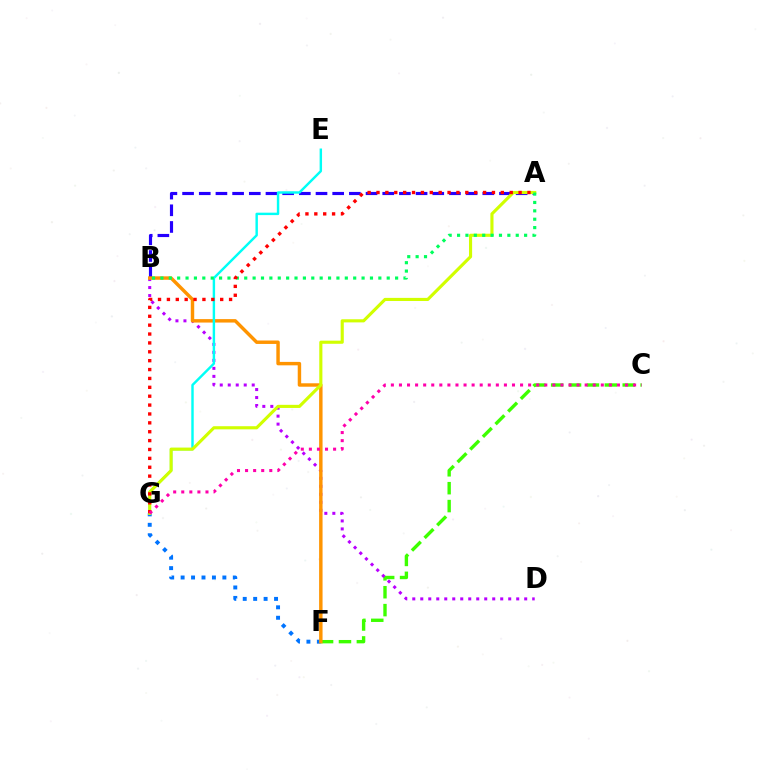{('A', 'B'): [{'color': '#2500ff', 'line_style': 'dashed', 'thickness': 2.27}, {'color': '#00ff5c', 'line_style': 'dotted', 'thickness': 2.28}], ('C', 'F'): [{'color': '#3dff00', 'line_style': 'dashed', 'thickness': 2.43}], ('F', 'G'): [{'color': '#0074ff', 'line_style': 'dotted', 'thickness': 2.84}], ('B', 'D'): [{'color': '#b900ff', 'line_style': 'dotted', 'thickness': 2.17}], ('B', 'F'): [{'color': '#ff9400', 'line_style': 'solid', 'thickness': 2.47}], ('E', 'G'): [{'color': '#00fff6', 'line_style': 'solid', 'thickness': 1.75}], ('A', 'G'): [{'color': '#d1ff00', 'line_style': 'solid', 'thickness': 2.25}, {'color': '#ff0000', 'line_style': 'dotted', 'thickness': 2.41}], ('C', 'G'): [{'color': '#ff00ac', 'line_style': 'dotted', 'thickness': 2.19}]}